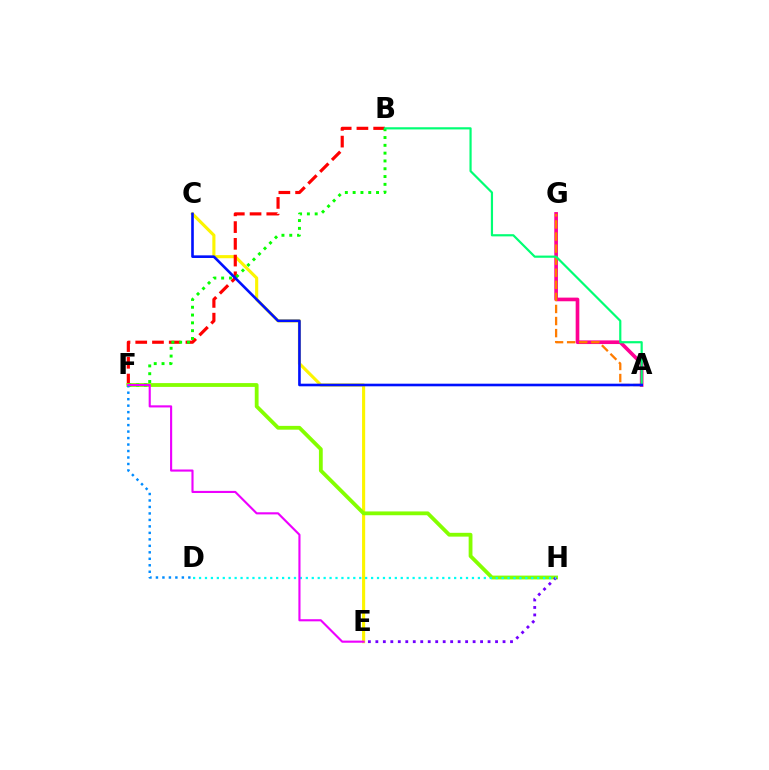{('C', 'E'): [{'color': '#fcf500', 'line_style': 'solid', 'thickness': 2.24}], ('B', 'F'): [{'color': '#ff0000', 'line_style': 'dashed', 'thickness': 2.27}, {'color': '#08ff00', 'line_style': 'dotted', 'thickness': 2.12}], ('F', 'H'): [{'color': '#84ff00', 'line_style': 'solid', 'thickness': 2.74}], ('E', 'H'): [{'color': '#7200ff', 'line_style': 'dotted', 'thickness': 2.03}], ('D', 'H'): [{'color': '#00fff6', 'line_style': 'dotted', 'thickness': 1.61}], ('A', 'G'): [{'color': '#ff0094', 'line_style': 'solid', 'thickness': 2.63}, {'color': '#ff7c00', 'line_style': 'dashed', 'thickness': 1.64}], ('D', 'F'): [{'color': '#008cff', 'line_style': 'dotted', 'thickness': 1.76}], ('E', 'F'): [{'color': '#ee00ff', 'line_style': 'solid', 'thickness': 1.53}], ('A', 'B'): [{'color': '#00ff74', 'line_style': 'solid', 'thickness': 1.57}], ('A', 'C'): [{'color': '#0010ff', 'line_style': 'solid', 'thickness': 1.89}]}